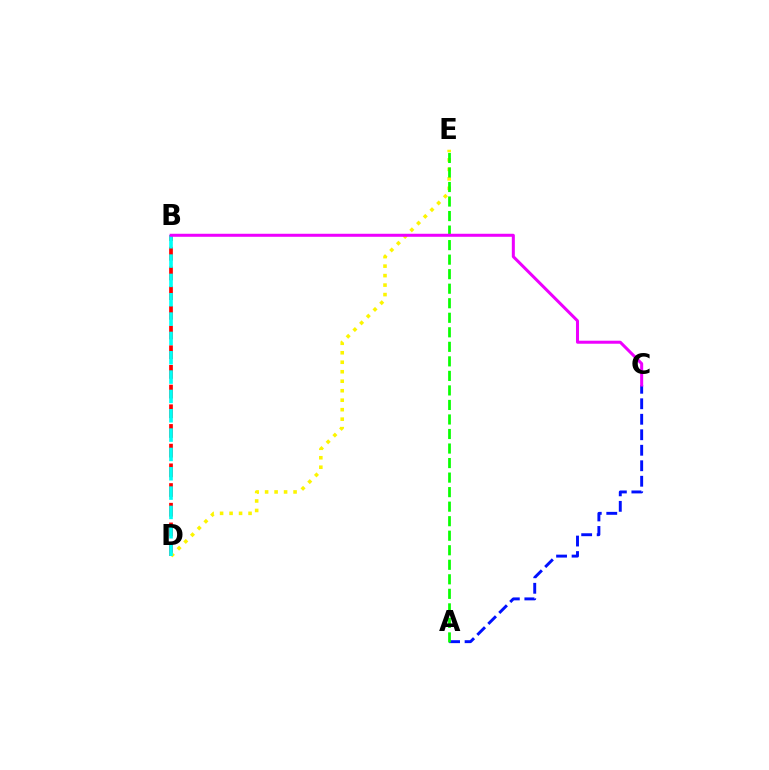{('B', 'D'): [{'color': '#ff0000', 'line_style': 'dashed', 'thickness': 2.68}, {'color': '#00fff6', 'line_style': 'dashed', 'thickness': 2.63}], ('D', 'E'): [{'color': '#fcf500', 'line_style': 'dotted', 'thickness': 2.58}], ('A', 'C'): [{'color': '#0010ff', 'line_style': 'dashed', 'thickness': 2.11}], ('A', 'E'): [{'color': '#08ff00', 'line_style': 'dashed', 'thickness': 1.97}], ('B', 'C'): [{'color': '#ee00ff', 'line_style': 'solid', 'thickness': 2.18}]}